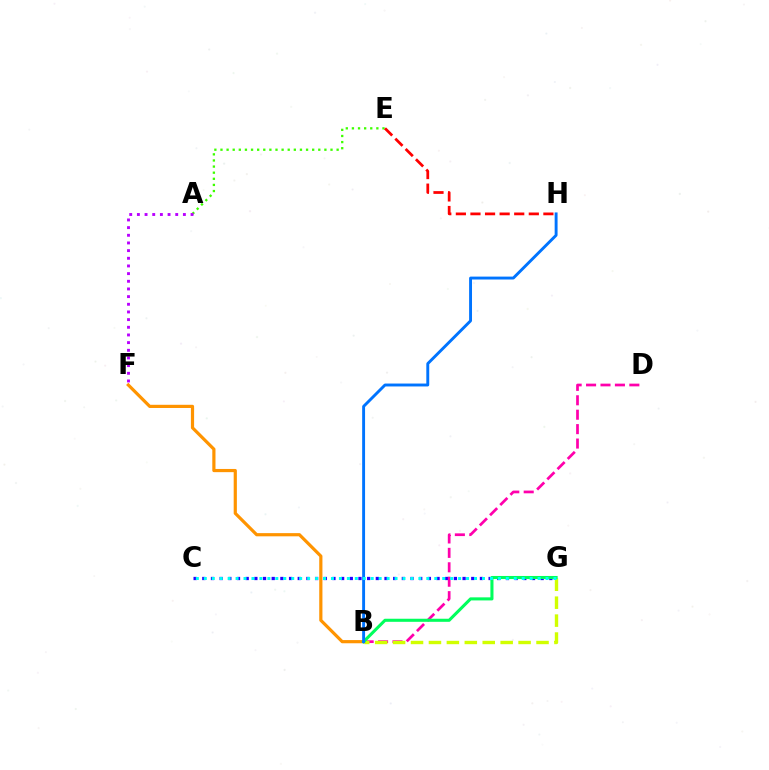{('C', 'G'): [{'color': '#2500ff', 'line_style': 'dotted', 'thickness': 2.36}, {'color': '#00fff6', 'line_style': 'dotted', 'thickness': 2.16}], ('A', 'E'): [{'color': '#3dff00', 'line_style': 'dotted', 'thickness': 1.66}], ('B', 'D'): [{'color': '#ff00ac', 'line_style': 'dashed', 'thickness': 1.96}], ('E', 'H'): [{'color': '#ff0000', 'line_style': 'dashed', 'thickness': 1.98}], ('B', 'G'): [{'color': '#d1ff00', 'line_style': 'dashed', 'thickness': 2.44}, {'color': '#00ff5c', 'line_style': 'solid', 'thickness': 2.21}], ('B', 'F'): [{'color': '#ff9400', 'line_style': 'solid', 'thickness': 2.3}], ('B', 'H'): [{'color': '#0074ff', 'line_style': 'solid', 'thickness': 2.09}], ('A', 'F'): [{'color': '#b900ff', 'line_style': 'dotted', 'thickness': 2.08}]}